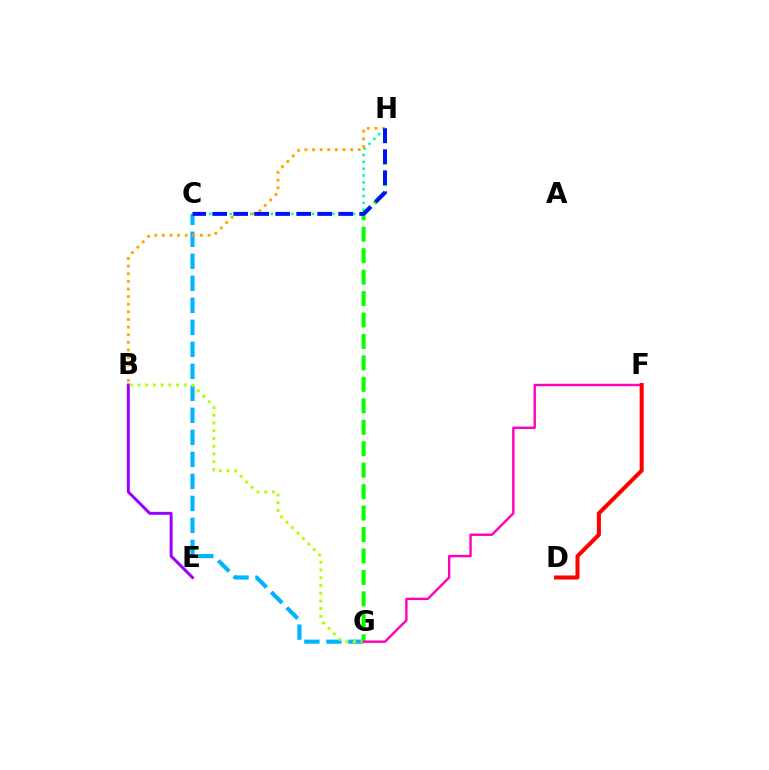{('C', 'G'): [{'color': '#00b5ff', 'line_style': 'dashed', 'thickness': 2.99}], ('C', 'H'): [{'color': '#00ff9d', 'line_style': 'dotted', 'thickness': 1.86}, {'color': '#0010ff', 'line_style': 'dashed', 'thickness': 2.85}], ('G', 'H'): [{'color': '#08ff00', 'line_style': 'dashed', 'thickness': 2.91}], ('B', 'H'): [{'color': '#ffa500', 'line_style': 'dotted', 'thickness': 2.07}], ('B', 'E'): [{'color': '#9b00ff', 'line_style': 'solid', 'thickness': 2.14}], ('B', 'G'): [{'color': '#b3ff00', 'line_style': 'dotted', 'thickness': 2.1}], ('F', 'G'): [{'color': '#ff00bd', 'line_style': 'solid', 'thickness': 1.73}], ('D', 'F'): [{'color': '#ff0000', 'line_style': 'solid', 'thickness': 2.9}]}